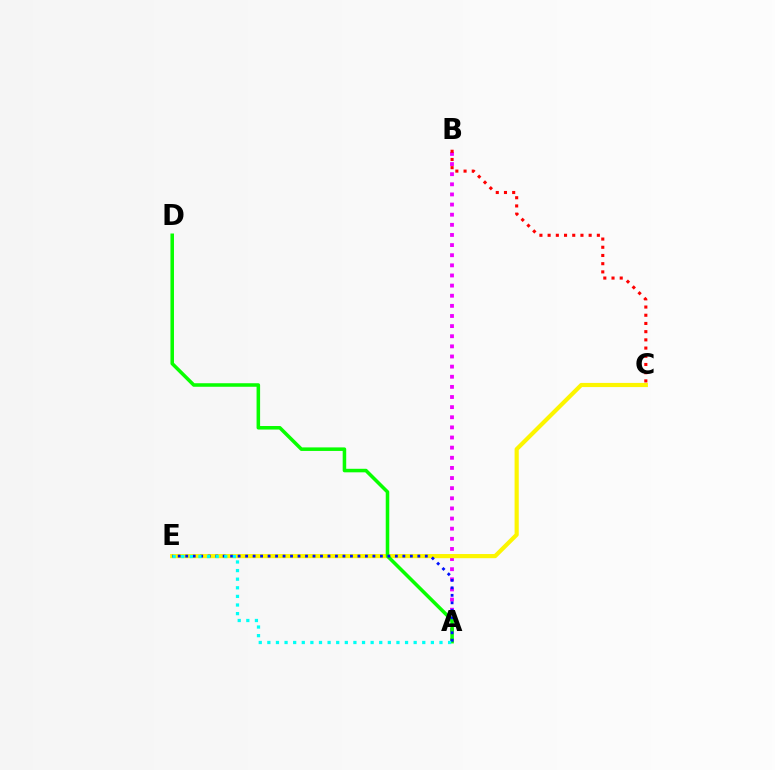{('A', 'B'): [{'color': '#ee00ff', 'line_style': 'dotted', 'thickness': 2.75}], ('C', 'E'): [{'color': '#fcf500', 'line_style': 'solid', 'thickness': 2.99}], ('A', 'D'): [{'color': '#08ff00', 'line_style': 'solid', 'thickness': 2.54}], ('A', 'E'): [{'color': '#0010ff', 'line_style': 'dotted', 'thickness': 2.03}, {'color': '#00fff6', 'line_style': 'dotted', 'thickness': 2.34}], ('B', 'C'): [{'color': '#ff0000', 'line_style': 'dotted', 'thickness': 2.23}]}